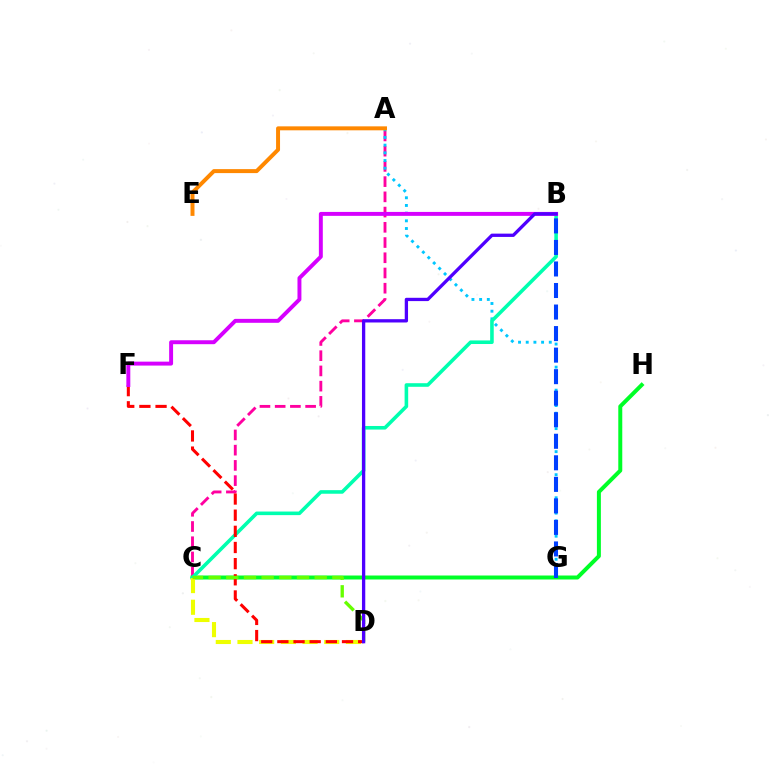{('A', 'C'): [{'color': '#ff00a0', 'line_style': 'dashed', 'thickness': 2.07}], ('A', 'G'): [{'color': '#00c7ff', 'line_style': 'dotted', 'thickness': 2.09}], ('C', 'H'): [{'color': '#00ff27', 'line_style': 'solid', 'thickness': 2.87}], ('A', 'E'): [{'color': '#ff8800', 'line_style': 'solid', 'thickness': 2.86}], ('B', 'C'): [{'color': '#00ffaf', 'line_style': 'solid', 'thickness': 2.58}], ('B', 'G'): [{'color': '#003fff', 'line_style': 'dashed', 'thickness': 2.93}], ('C', 'D'): [{'color': '#eeff00', 'line_style': 'dashed', 'thickness': 2.95}, {'color': '#66ff00', 'line_style': 'dashed', 'thickness': 2.4}], ('D', 'F'): [{'color': '#ff0000', 'line_style': 'dashed', 'thickness': 2.19}], ('B', 'F'): [{'color': '#d600ff', 'line_style': 'solid', 'thickness': 2.83}], ('B', 'D'): [{'color': '#4f00ff', 'line_style': 'solid', 'thickness': 2.37}]}